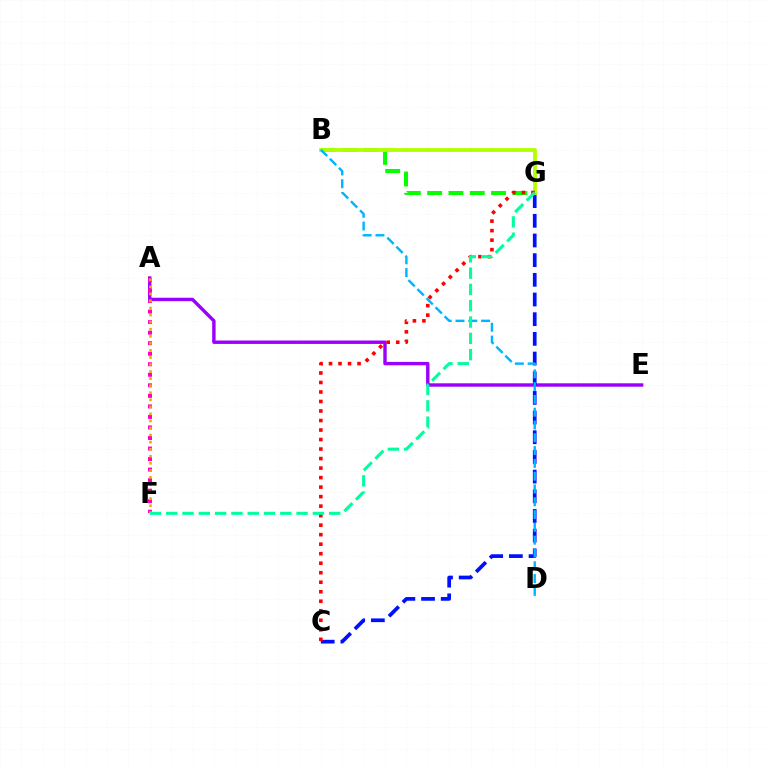{('A', 'E'): [{'color': '#9b00ff', 'line_style': 'solid', 'thickness': 2.45}], ('A', 'F'): [{'color': '#ff00bd', 'line_style': 'dotted', 'thickness': 2.86}, {'color': '#ffa500', 'line_style': 'dotted', 'thickness': 1.92}], ('B', 'G'): [{'color': '#08ff00', 'line_style': 'dashed', 'thickness': 2.9}, {'color': '#b3ff00', 'line_style': 'solid', 'thickness': 2.77}], ('C', 'G'): [{'color': '#0010ff', 'line_style': 'dashed', 'thickness': 2.67}, {'color': '#ff0000', 'line_style': 'dotted', 'thickness': 2.58}], ('B', 'D'): [{'color': '#00b5ff', 'line_style': 'dashed', 'thickness': 1.74}], ('F', 'G'): [{'color': '#00ff9d', 'line_style': 'dashed', 'thickness': 2.21}]}